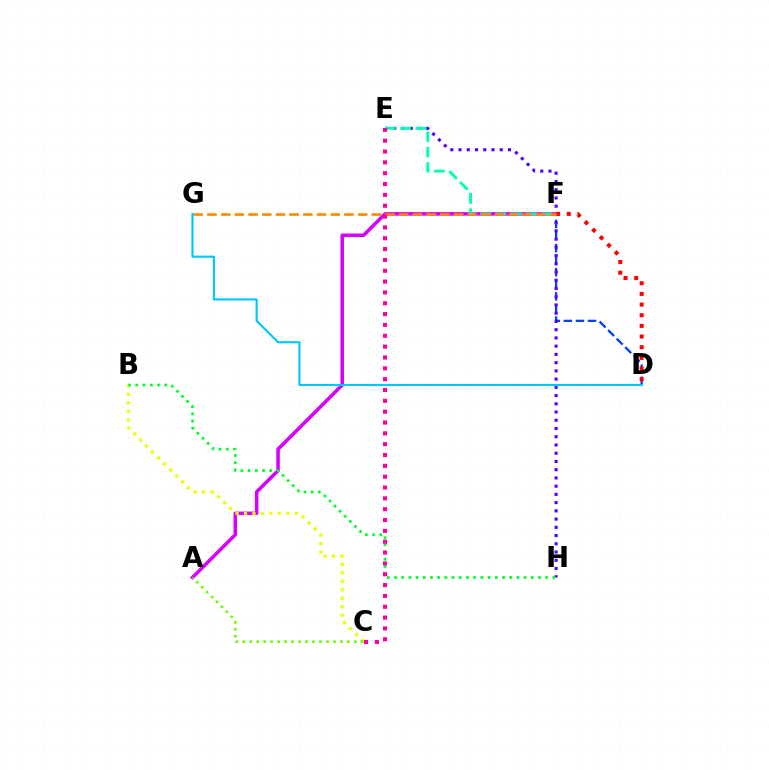{('D', 'F'): [{'color': '#003fff', 'line_style': 'dashed', 'thickness': 1.64}, {'color': '#ff0000', 'line_style': 'dotted', 'thickness': 2.89}], ('E', 'H'): [{'color': '#4f00ff', 'line_style': 'dotted', 'thickness': 2.24}], ('A', 'F'): [{'color': '#d600ff', 'line_style': 'solid', 'thickness': 2.54}], ('B', 'C'): [{'color': '#eeff00', 'line_style': 'dotted', 'thickness': 2.3}], ('E', 'F'): [{'color': '#00ffaf', 'line_style': 'dashed', 'thickness': 2.08}], ('F', 'G'): [{'color': '#ff8800', 'line_style': 'dashed', 'thickness': 1.86}], ('B', 'H'): [{'color': '#00ff27', 'line_style': 'dotted', 'thickness': 1.95}], ('A', 'C'): [{'color': '#66ff00', 'line_style': 'dotted', 'thickness': 1.89}], ('D', 'G'): [{'color': '#00c7ff', 'line_style': 'solid', 'thickness': 1.54}], ('C', 'E'): [{'color': '#ff00a0', 'line_style': 'dotted', 'thickness': 2.94}]}